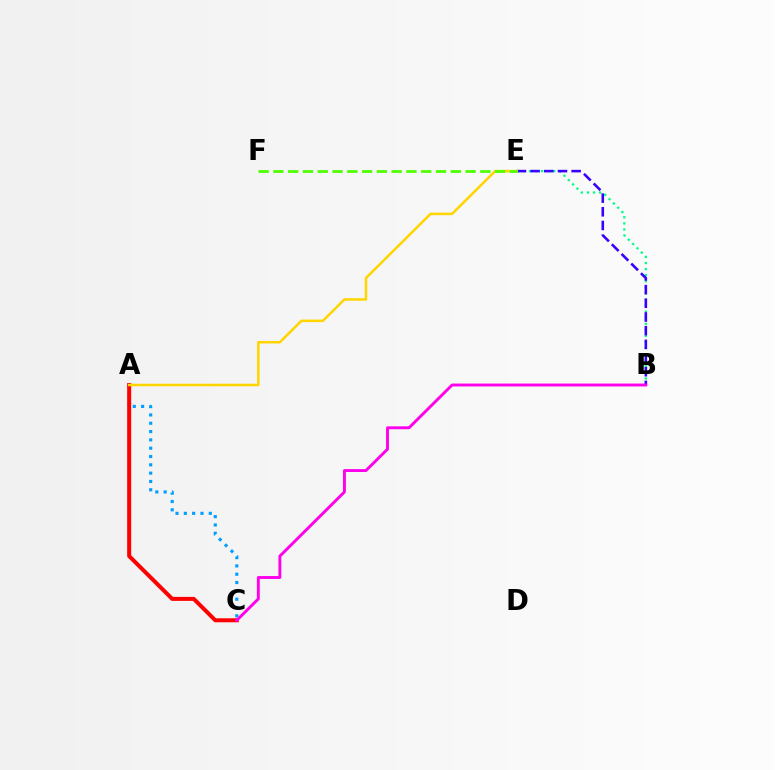{('B', 'E'): [{'color': '#00ff86', 'line_style': 'dotted', 'thickness': 1.65}, {'color': '#3700ff', 'line_style': 'dashed', 'thickness': 1.86}], ('A', 'C'): [{'color': '#009eff', 'line_style': 'dotted', 'thickness': 2.26}, {'color': '#ff0000', 'line_style': 'solid', 'thickness': 2.89}], ('A', 'E'): [{'color': '#ffd500', 'line_style': 'solid', 'thickness': 1.82}], ('E', 'F'): [{'color': '#4fff00', 'line_style': 'dashed', 'thickness': 2.01}], ('B', 'C'): [{'color': '#ff00ed', 'line_style': 'solid', 'thickness': 2.09}]}